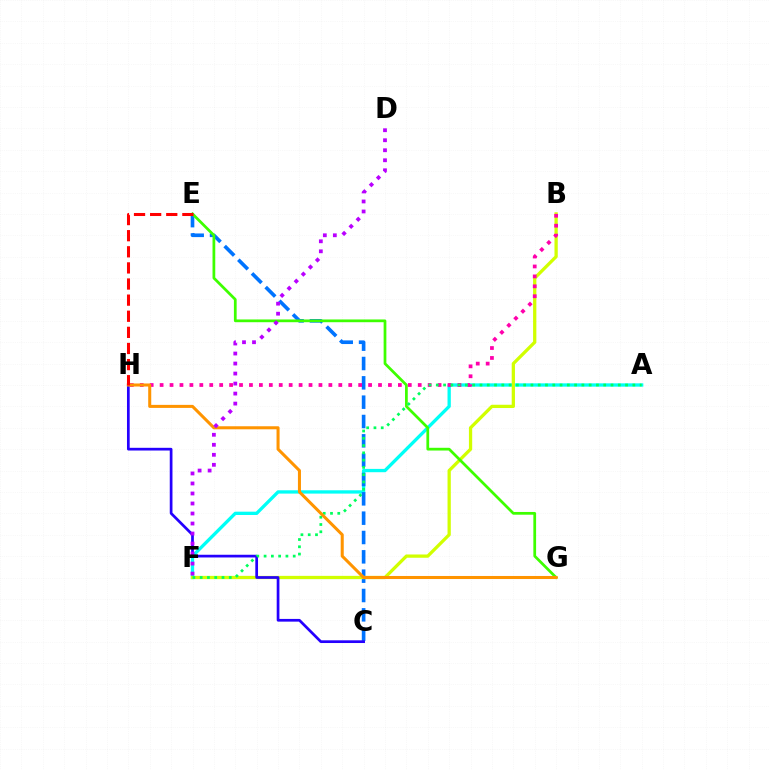{('A', 'F'): [{'color': '#00fff6', 'line_style': 'solid', 'thickness': 2.38}, {'color': '#00ff5c', 'line_style': 'dotted', 'thickness': 1.98}], ('C', 'E'): [{'color': '#0074ff', 'line_style': 'dashed', 'thickness': 2.63}], ('B', 'F'): [{'color': '#d1ff00', 'line_style': 'solid', 'thickness': 2.35}], ('E', 'G'): [{'color': '#3dff00', 'line_style': 'solid', 'thickness': 1.98}], ('C', 'H'): [{'color': '#2500ff', 'line_style': 'solid', 'thickness': 1.95}], ('B', 'H'): [{'color': '#ff00ac', 'line_style': 'dotted', 'thickness': 2.7}], ('G', 'H'): [{'color': '#ff9400', 'line_style': 'solid', 'thickness': 2.19}], ('E', 'H'): [{'color': '#ff0000', 'line_style': 'dashed', 'thickness': 2.19}], ('D', 'F'): [{'color': '#b900ff', 'line_style': 'dotted', 'thickness': 2.72}]}